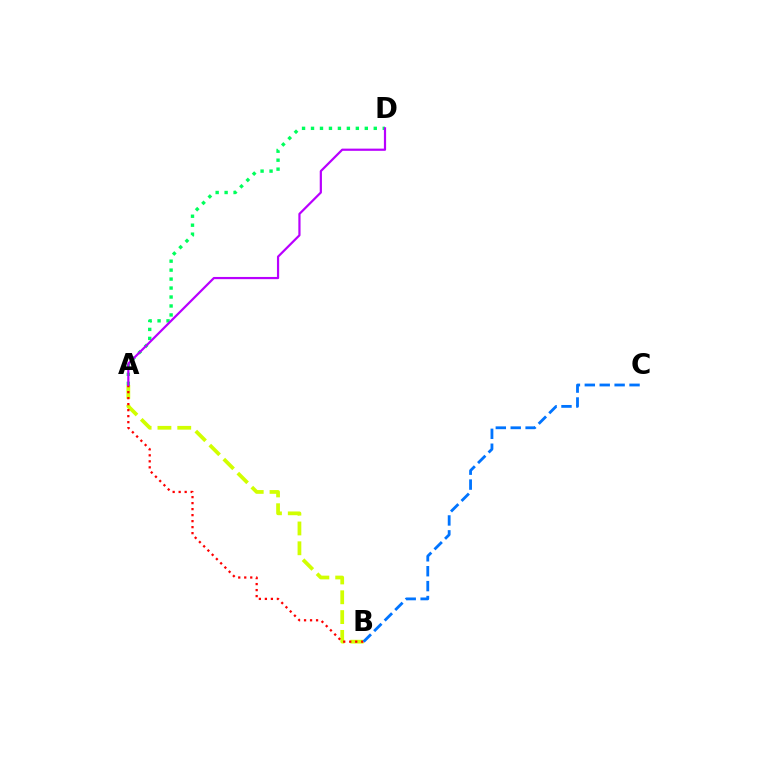{('A', 'B'): [{'color': '#d1ff00', 'line_style': 'dashed', 'thickness': 2.69}, {'color': '#ff0000', 'line_style': 'dotted', 'thickness': 1.63}], ('A', 'D'): [{'color': '#00ff5c', 'line_style': 'dotted', 'thickness': 2.44}, {'color': '#b900ff', 'line_style': 'solid', 'thickness': 1.59}], ('B', 'C'): [{'color': '#0074ff', 'line_style': 'dashed', 'thickness': 2.03}]}